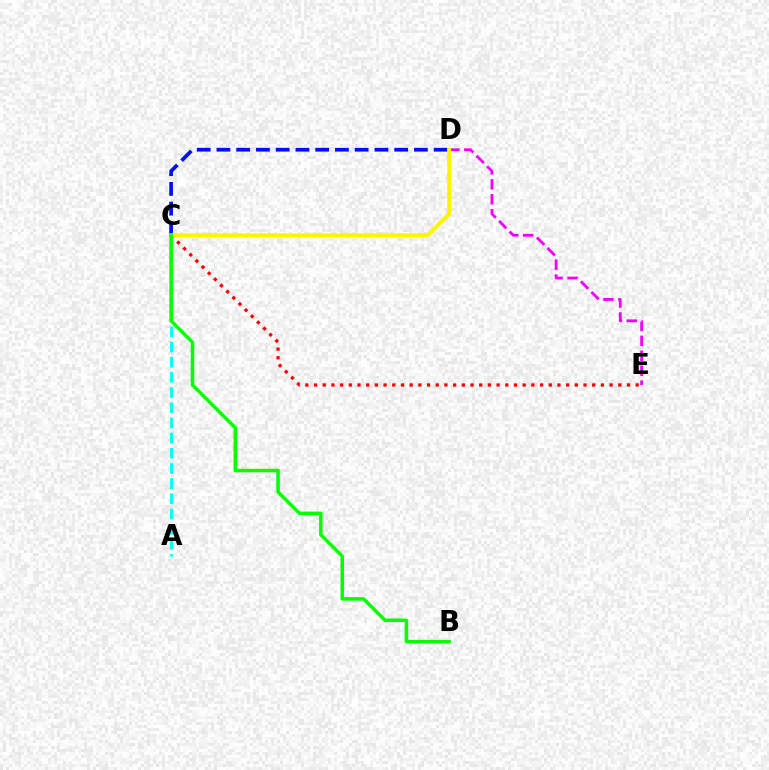{('C', 'D'): [{'color': '#0010ff', 'line_style': 'dashed', 'thickness': 2.68}, {'color': '#fcf500', 'line_style': 'solid', 'thickness': 2.85}], ('D', 'E'): [{'color': '#ee00ff', 'line_style': 'dashed', 'thickness': 2.03}], ('C', 'E'): [{'color': '#ff0000', 'line_style': 'dotted', 'thickness': 2.36}], ('A', 'C'): [{'color': '#00fff6', 'line_style': 'dashed', 'thickness': 2.06}], ('B', 'C'): [{'color': '#08ff00', 'line_style': 'solid', 'thickness': 2.53}]}